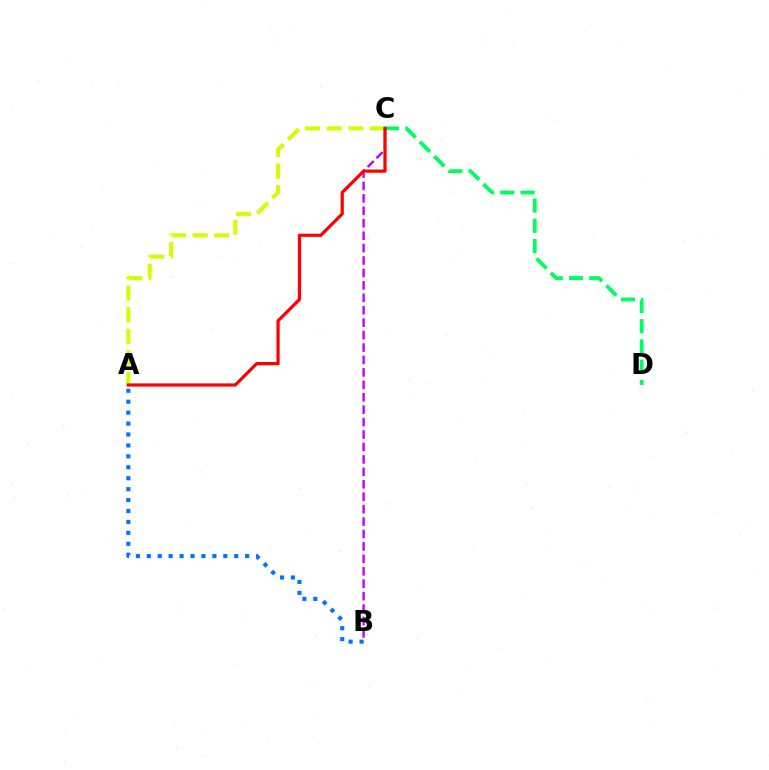{('A', 'B'): [{'color': '#0074ff', 'line_style': 'dotted', 'thickness': 2.97}], ('C', 'D'): [{'color': '#00ff5c', 'line_style': 'dashed', 'thickness': 2.75}], ('A', 'C'): [{'color': '#d1ff00', 'line_style': 'dashed', 'thickness': 2.93}, {'color': '#ff0000', 'line_style': 'solid', 'thickness': 2.31}], ('B', 'C'): [{'color': '#b900ff', 'line_style': 'dashed', 'thickness': 1.69}]}